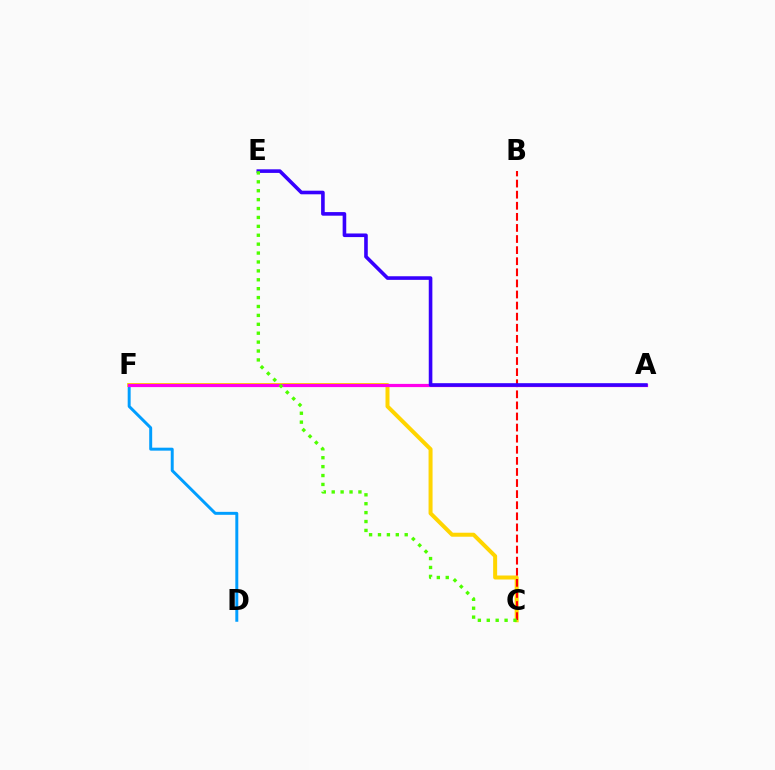{('D', 'F'): [{'color': '#009eff', 'line_style': 'solid', 'thickness': 2.13}], ('C', 'F'): [{'color': '#ffd500', 'line_style': 'solid', 'thickness': 2.88}], ('A', 'F'): [{'color': '#00ff86', 'line_style': 'solid', 'thickness': 1.88}, {'color': '#ff00ed', 'line_style': 'solid', 'thickness': 2.31}], ('B', 'C'): [{'color': '#ff0000', 'line_style': 'dashed', 'thickness': 1.51}], ('A', 'E'): [{'color': '#3700ff', 'line_style': 'solid', 'thickness': 2.6}], ('C', 'E'): [{'color': '#4fff00', 'line_style': 'dotted', 'thickness': 2.42}]}